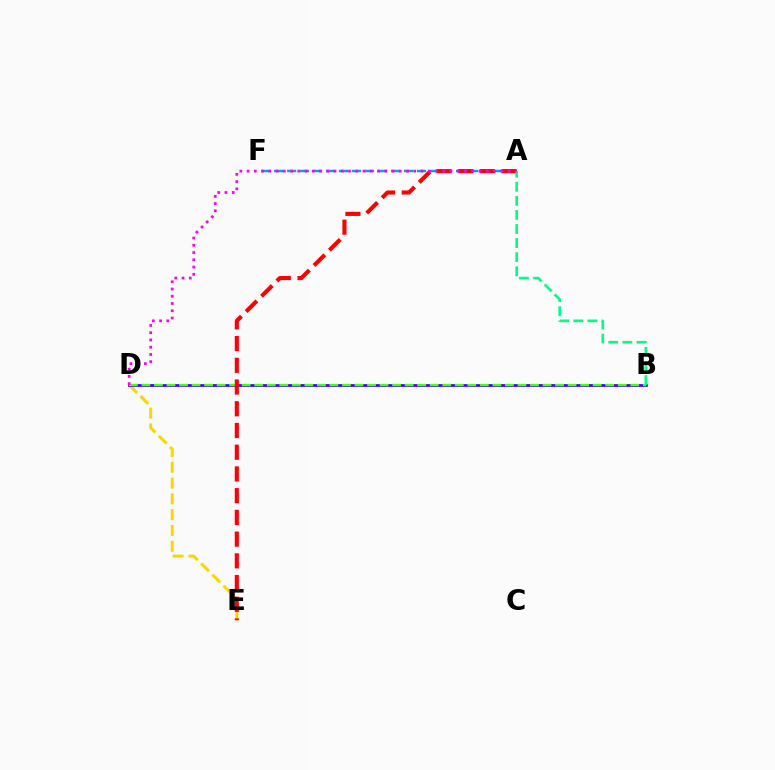{('D', 'E'): [{'color': '#ffd500', 'line_style': 'dashed', 'thickness': 2.14}], ('B', 'D'): [{'color': '#3700ff', 'line_style': 'solid', 'thickness': 1.94}, {'color': '#4fff00', 'line_style': 'dashed', 'thickness': 1.7}], ('A', 'F'): [{'color': '#009eff', 'line_style': 'dashed', 'thickness': 1.76}], ('A', 'E'): [{'color': '#ff0000', 'line_style': 'dashed', 'thickness': 2.95}], ('A', 'B'): [{'color': '#00ff86', 'line_style': 'dashed', 'thickness': 1.91}], ('A', 'D'): [{'color': '#ff00ed', 'line_style': 'dotted', 'thickness': 1.97}]}